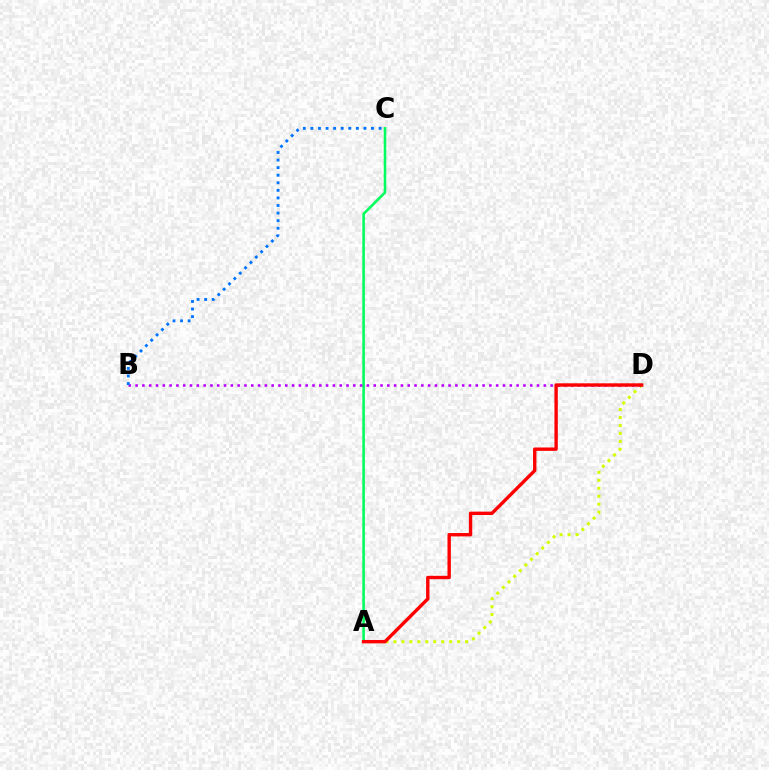{('A', 'D'): [{'color': '#d1ff00', 'line_style': 'dotted', 'thickness': 2.16}, {'color': '#ff0000', 'line_style': 'solid', 'thickness': 2.43}], ('A', 'C'): [{'color': '#00ff5c', 'line_style': 'solid', 'thickness': 1.84}], ('B', 'D'): [{'color': '#b900ff', 'line_style': 'dotted', 'thickness': 1.85}], ('B', 'C'): [{'color': '#0074ff', 'line_style': 'dotted', 'thickness': 2.06}]}